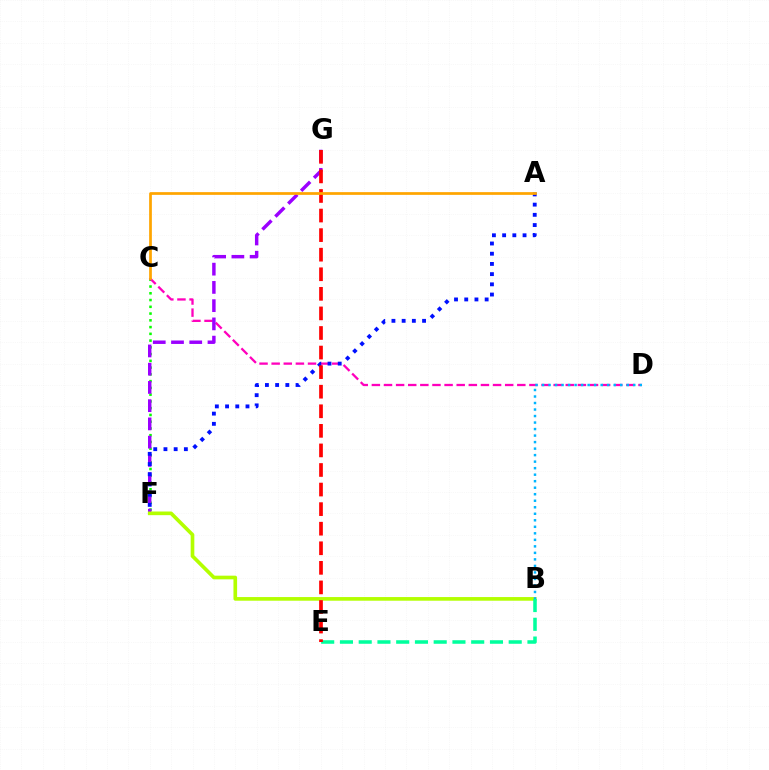{('C', 'F'): [{'color': '#08ff00', 'line_style': 'dotted', 'thickness': 1.84}], ('C', 'D'): [{'color': '#ff00bd', 'line_style': 'dashed', 'thickness': 1.65}], ('F', 'G'): [{'color': '#9b00ff', 'line_style': 'dashed', 'thickness': 2.48}], ('A', 'F'): [{'color': '#0010ff', 'line_style': 'dotted', 'thickness': 2.77}], ('B', 'F'): [{'color': '#b3ff00', 'line_style': 'solid', 'thickness': 2.63}], ('B', 'E'): [{'color': '#00ff9d', 'line_style': 'dashed', 'thickness': 2.55}], ('B', 'D'): [{'color': '#00b5ff', 'line_style': 'dotted', 'thickness': 1.77}], ('E', 'G'): [{'color': '#ff0000', 'line_style': 'dashed', 'thickness': 2.66}], ('A', 'C'): [{'color': '#ffa500', 'line_style': 'solid', 'thickness': 1.96}]}